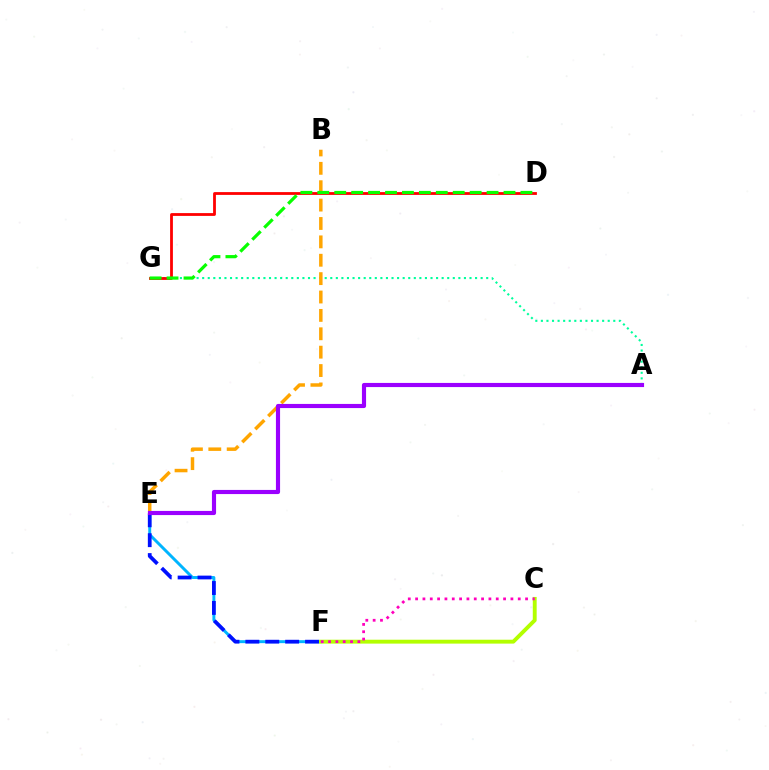{('E', 'F'): [{'color': '#00b5ff', 'line_style': 'solid', 'thickness': 2.11}, {'color': '#0010ff', 'line_style': 'dashed', 'thickness': 2.7}], ('C', 'F'): [{'color': '#b3ff00', 'line_style': 'solid', 'thickness': 2.8}, {'color': '#ff00bd', 'line_style': 'dotted', 'thickness': 1.99}], ('A', 'G'): [{'color': '#00ff9d', 'line_style': 'dotted', 'thickness': 1.51}], ('B', 'E'): [{'color': '#ffa500', 'line_style': 'dashed', 'thickness': 2.5}], ('D', 'G'): [{'color': '#ff0000', 'line_style': 'solid', 'thickness': 2.02}, {'color': '#08ff00', 'line_style': 'dashed', 'thickness': 2.3}], ('A', 'E'): [{'color': '#9b00ff', 'line_style': 'solid', 'thickness': 2.98}]}